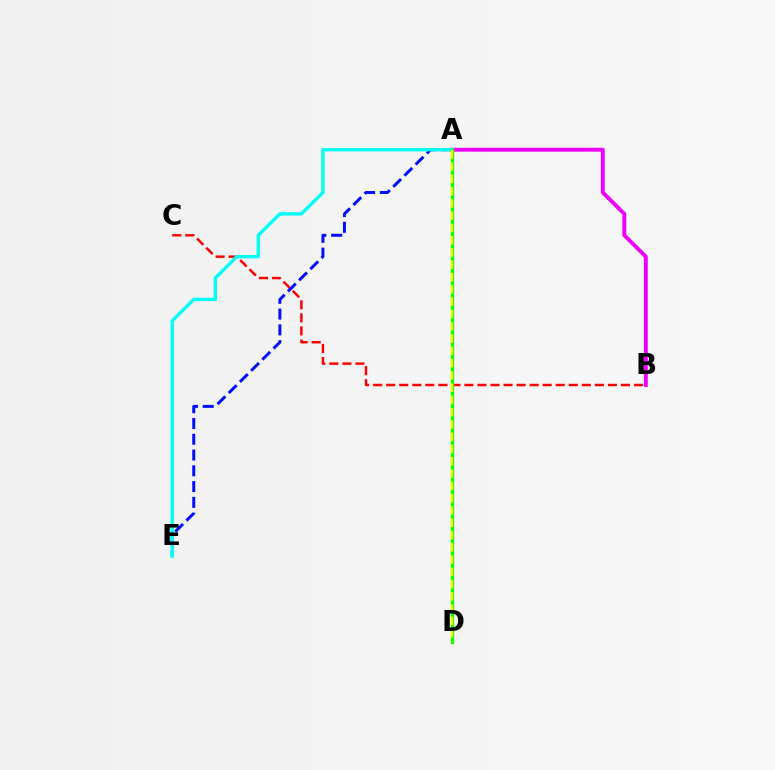{('B', 'C'): [{'color': '#ff0000', 'line_style': 'dashed', 'thickness': 1.77}], ('A', 'E'): [{'color': '#0010ff', 'line_style': 'dashed', 'thickness': 2.14}, {'color': '#00fff6', 'line_style': 'solid', 'thickness': 2.42}], ('A', 'B'): [{'color': '#ee00ff', 'line_style': 'solid', 'thickness': 2.79}], ('A', 'D'): [{'color': '#08ff00', 'line_style': 'solid', 'thickness': 2.34}, {'color': '#fcf500', 'line_style': 'dashed', 'thickness': 1.67}]}